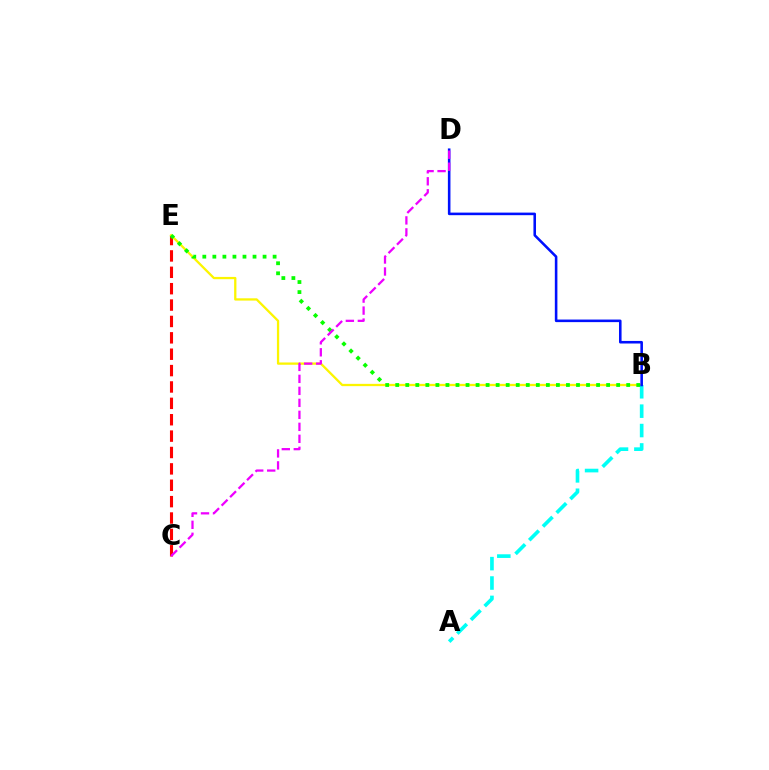{('C', 'E'): [{'color': '#ff0000', 'line_style': 'dashed', 'thickness': 2.23}], ('B', 'E'): [{'color': '#fcf500', 'line_style': 'solid', 'thickness': 1.64}, {'color': '#08ff00', 'line_style': 'dotted', 'thickness': 2.73}], ('A', 'B'): [{'color': '#00fff6', 'line_style': 'dashed', 'thickness': 2.63}], ('B', 'D'): [{'color': '#0010ff', 'line_style': 'solid', 'thickness': 1.85}], ('C', 'D'): [{'color': '#ee00ff', 'line_style': 'dashed', 'thickness': 1.63}]}